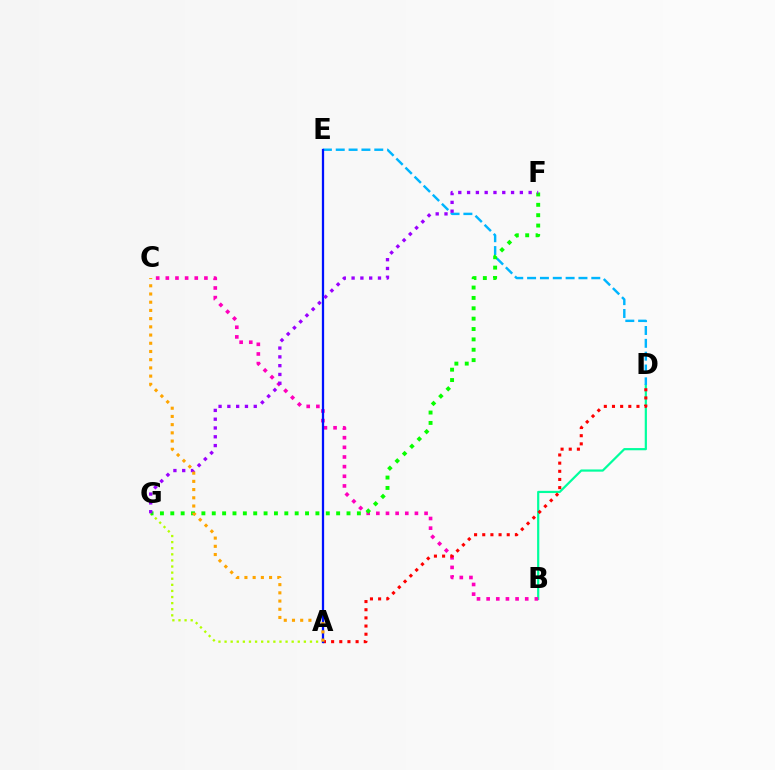{('B', 'D'): [{'color': '#00ff9d', 'line_style': 'solid', 'thickness': 1.59}], ('B', 'C'): [{'color': '#ff00bd', 'line_style': 'dotted', 'thickness': 2.62}], ('A', 'D'): [{'color': '#ff0000', 'line_style': 'dotted', 'thickness': 2.22}], ('A', 'G'): [{'color': '#b3ff00', 'line_style': 'dotted', 'thickness': 1.66}], ('D', 'E'): [{'color': '#00b5ff', 'line_style': 'dashed', 'thickness': 1.74}], ('A', 'E'): [{'color': '#0010ff', 'line_style': 'solid', 'thickness': 1.63}], ('F', 'G'): [{'color': '#08ff00', 'line_style': 'dotted', 'thickness': 2.82}, {'color': '#9b00ff', 'line_style': 'dotted', 'thickness': 2.39}], ('A', 'C'): [{'color': '#ffa500', 'line_style': 'dotted', 'thickness': 2.23}]}